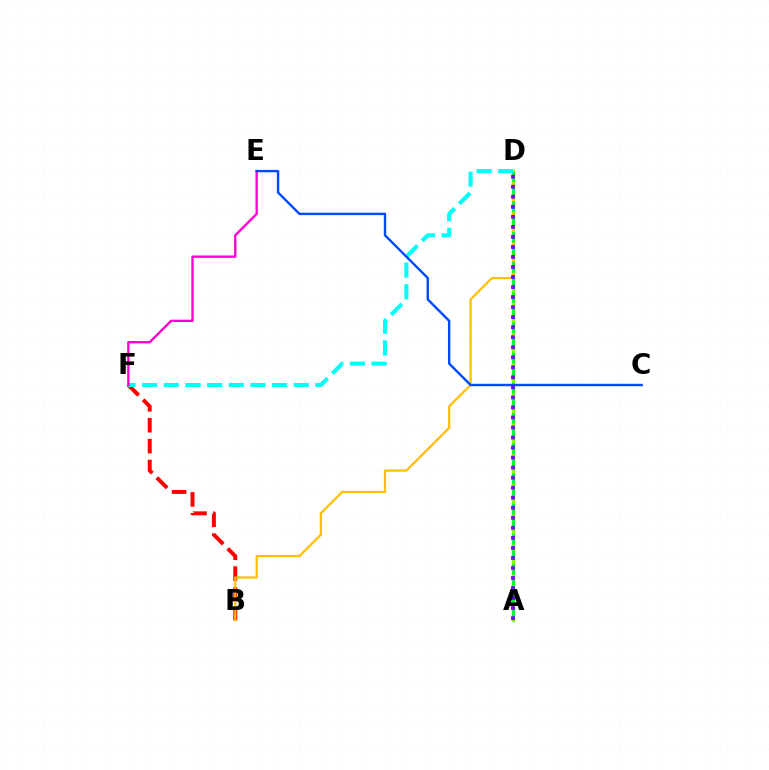{('A', 'D'): [{'color': '#84ff00', 'line_style': 'solid', 'thickness': 2.4}, {'color': '#00ff39', 'line_style': 'dashed', 'thickness': 2.05}, {'color': '#7200ff', 'line_style': 'dotted', 'thickness': 2.73}], ('B', 'F'): [{'color': '#ff0000', 'line_style': 'dashed', 'thickness': 2.84}], ('B', 'D'): [{'color': '#ffbd00', 'line_style': 'solid', 'thickness': 1.57}], ('D', 'F'): [{'color': '#00fff6', 'line_style': 'dashed', 'thickness': 2.94}], ('E', 'F'): [{'color': '#ff00cf', 'line_style': 'solid', 'thickness': 1.68}], ('C', 'E'): [{'color': '#004bff', 'line_style': 'solid', 'thickness': 1.73}]}